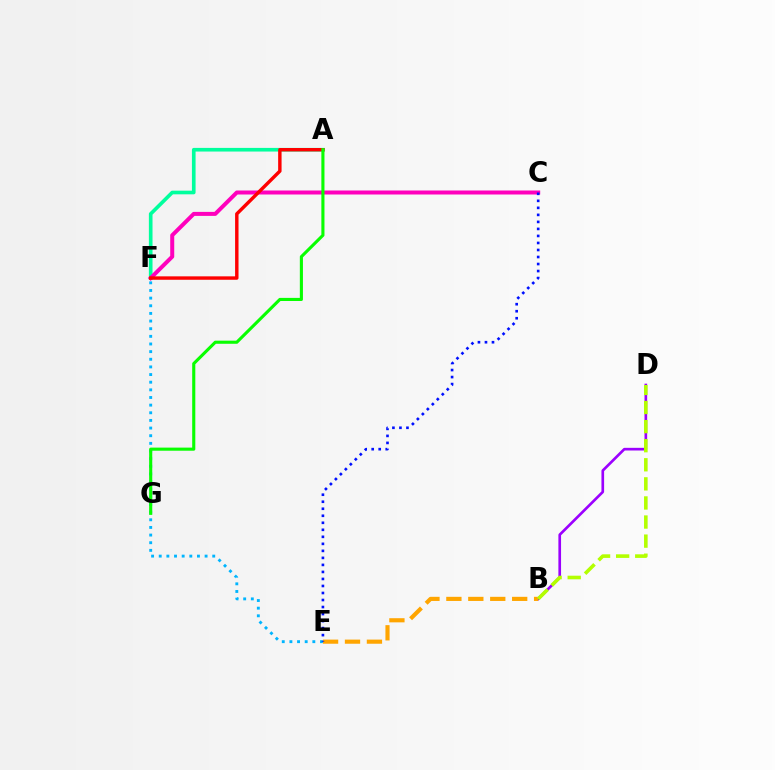{('A', 'F'): [{'color': '#00ff9d', 'line_style': 'solid', 'thickness': 2.62}, {'color': '#ff0000', 'line_style': 'solid', 'thickness': 2.46}], ('B', 'D'): [{'color': '#9b00ff', 'line_style': 'solid', 'thickness': 1.92}, {'color': '#b3ff00', 'line_style': 'dashed', 'thickness': 2.59}], ('C', 'F'): [{'color': '#ff00bd', 'line_style': 'solid', 'thickness': 2.88}], ('E', 'F'): [{'color': '#00b5ff', 'line_style': 'dotted', 'thickness': 2.08}], ('B', 'E'): [{'color': '#ffa500', 'line_style': 'dashed', 'thickness': 2.98}], ('A', 'G'): [{'color': '#08ff00', 'line_style': 'solid', 'thickness': 2.24}], ('C', 'E'): [{'color': '#0010ff', 'line_style': 'dotted', 'thickness': 1.91}]}